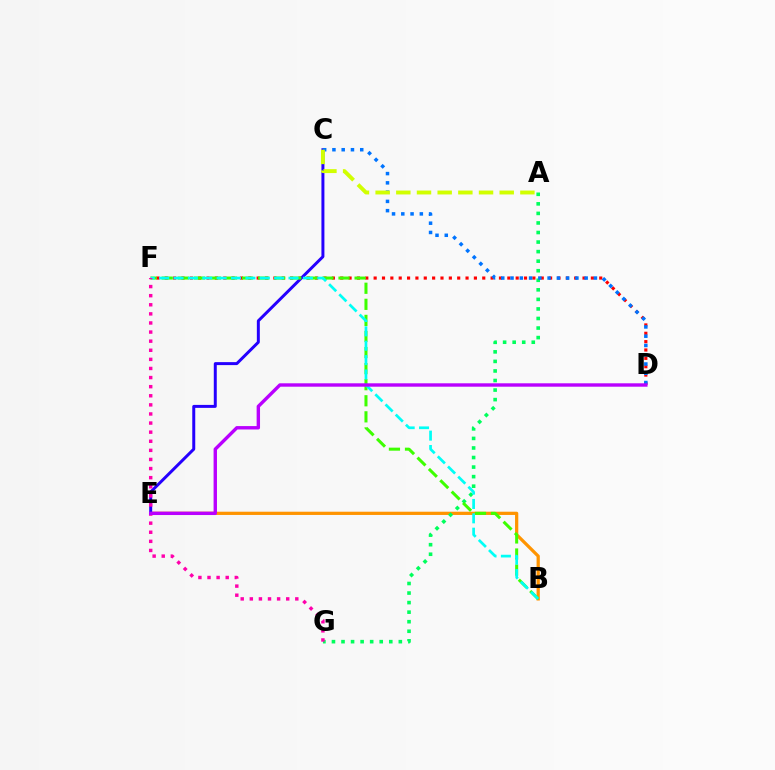{('B', 'E'): [{'color': '#ff9400', 'line_style': 'solid', 'thickness': 2.33}], ('D', 'F'): [{'color': '#ff0000', 'line_style': 'dotted', 'thickness': 2.27}], ('C', 'E'): [{'color': '#2500ff', 'line_style': 'solid', 'thickness': 2.14}], ('A', 'G'): [{'color': '#00ff5c', 'line_style': 'dotted', 'thickness': 2.6}], ('B', 'F'): [{'color': '#3dff00', 'line_style': 'dashed', 'thickness': 2.18}, {'color': '#00fff6', 'line_style': 'dashed', 'thickness': 1.95}], ('C', 'D'): [{'color': '#0074ff', 'line_style': 'dotted', 'thickness': 2.52}], ('A', 'C'): [{'color': '#d1ff00', 'line_style': 'dashed', 'thickness': 2.81}], ('F', 'G'): [{'color': '#ff00ac', 'line_style': 'dotted', 'thickness': 2.47}], ('D', 'E'): [{'color': '#b900ff', 'line_style': 'solid', 'thickness': 2.44}]}